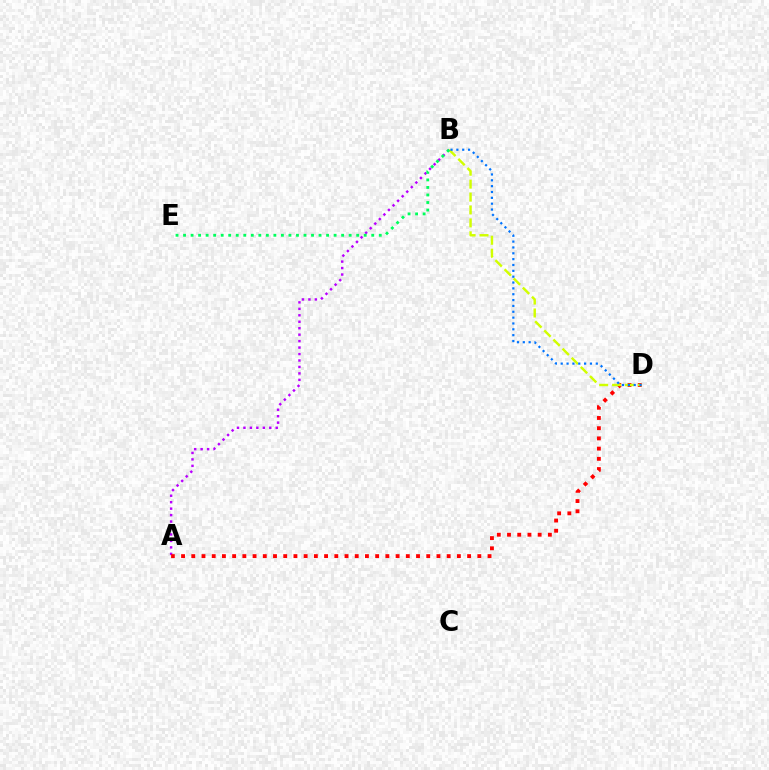{('A', 'B'): [{'color': '#b900ff', 'line_style': 'dotted', 'thickness': 1.75}], ('A', 'D'): [{'color': '#ff0000', 'line_style': 'dotted', 'thickness': 2.78}], ('B', 'D'): [{'color': '#d1ff00', 'line_style': 'dashed', 'thickness': 1.76}, {'color': '#0074ff', 'line_style': 'dotted', 'thickness': 1.59}], ('B', 'E'): [{'color': '#00ff5c', 'line_style': 'dotted', 'thickness': 2.05}]}